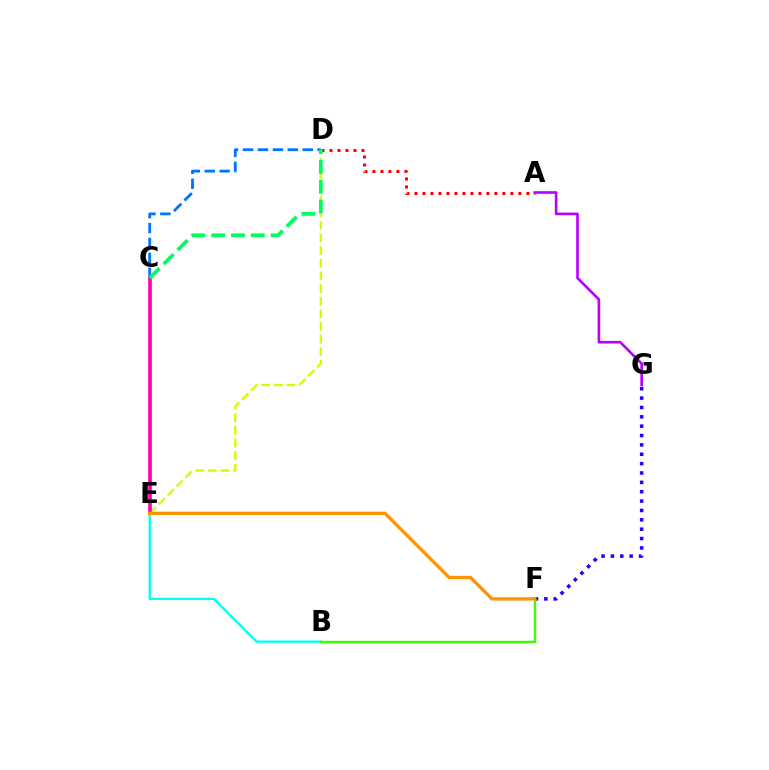{('C', 'D'): [{'color': '#0074ff', 'line_style': 'dashed', 'thickness': 2.03}, {'color': '#00ff5c', 'line_style': 'dashed', 'thickness': 2.69}], ('D', 'E'): [{'color': '#d1ff00', 'line_style': 'dashed', 'thickness': 1.72}], ('B', 'E'): [{'color': '#00fff6', 'line_style': 'solid', 'thickness': 1.66}], ('C', 'E'): [{'color': '#ff00ac', 'line_style': 'solid', 'thickness': 2.63}], ('A', 'D'): [{'color': '#ff0000', 'line_style': 'dotted', 'thickness': 2.17}], ('F', 'G'): [{'color': '#2500ff', 'line_style': 'dotted', 'thickness': 2.54}], ('B', 'F'): [{'color': '#3dff00', 'line_style': 'solid', 'thickness': 1.74}], ('A', 'G'): [{'color': '#b900ff', 'line_style': 'solid', 'thickness': 1.9}], ('E', 'F'): [{'color': '#ff9400', 'line_style': 'solid', 'thickness': 2.38}]}